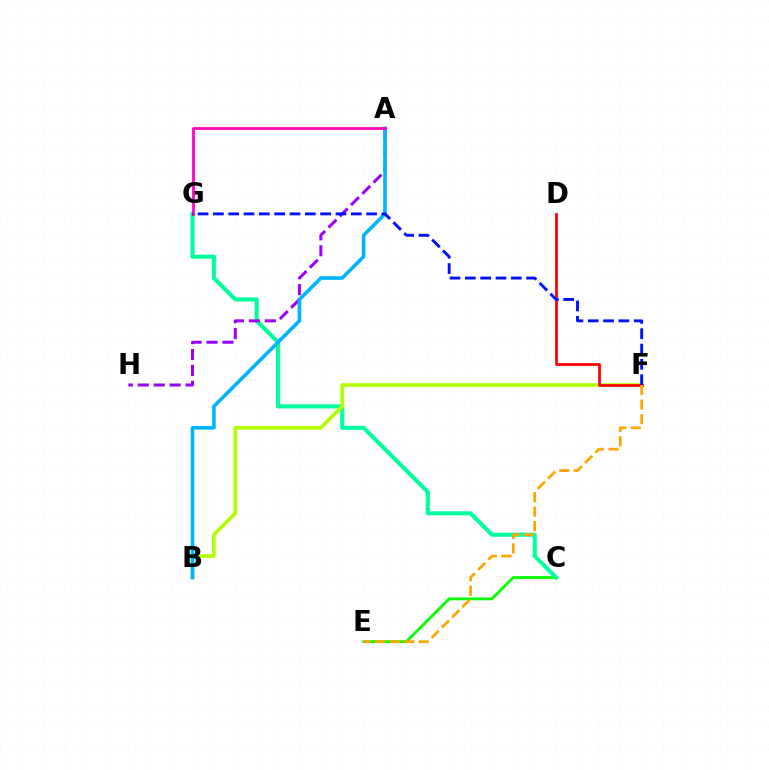{('C', 'E'): [{'color': '#08ff00', 'line_style': 'solid', 'thickness': 2.03}], ('C', 'G'): [{'color': '#00ff9d', 'line_style': 'solid', 'thickness': 2.96}], ('B', 'F'): [{'color': '#b3ff00', 'line_style': 'solid', 'thickness': 2.64}], ('A', 'H'): [{'color': '#9b00ff', 'line_style': 'dashed', 'thickness': 2.16}], ('D', 'F'): [{'color': '#ff0000', 'line_style': 'solid', 'thickness': 1.99}], ('A', 'B'): [{'color': '#00b5ff', 'line_style': 'solid', 'thickness': 2.6}], ('E', 'F'): [{'color': '#ffa500', 'line_style': 'dashed', 'thickness': 1.97}], ('A', 'G'): [{'color': '#ff00bd', 'line_style': 'solid', 'thickness': 1.98}], ('F', 'G'): [{'color': '#0010ff', 'line_style': 'dashed', 'thickness': 2.08}]}